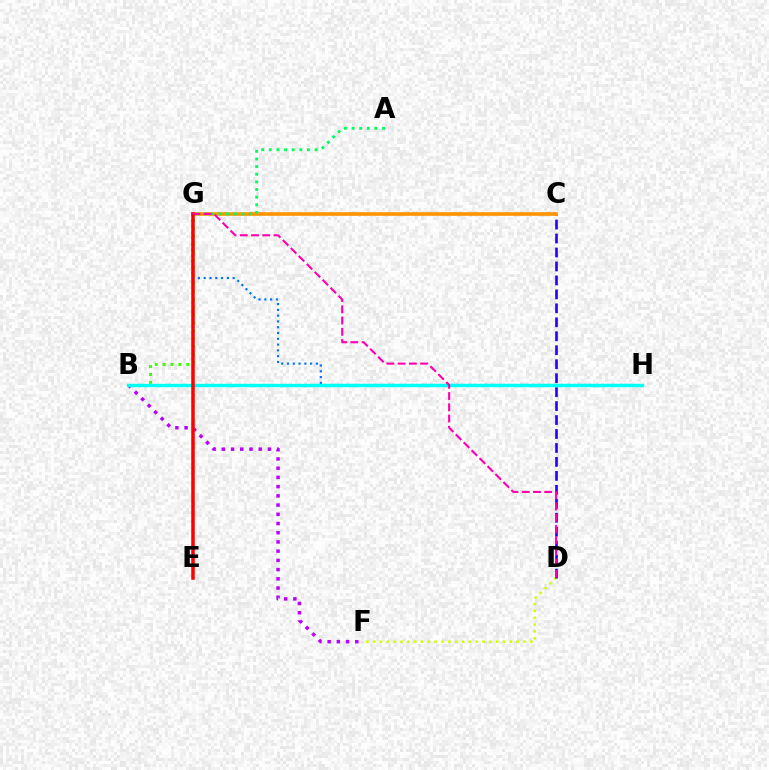{('G', 'H'): [{'color': '#0074ff', 'line_style': 'dotted', 'thickness': 1.57}], ('D', 'F'): [{'color': '#d1ff00', 'line_style': 'dotted', 'thickness': 1.86}], ('B', 'F'): [{'color': '#b900ff', 'line_style': 'dotted', 'thickness': 2.5}], ('B', 'G'): [{'color': '#3dff00', 'line_style': 'dotted', 'thickness': 2.14}], ('C', 'D'): [{'color': '#2500ff', 'line_style': 'dashed', 'thickness': 1.9}], ('B', 'H'): [{'color': '#00fff6', 'line_style': 'solid', 'thickness': 2.46}], ('C', 'G'): [{'color': '#ff9400', 'line_style': 'solid', 'thickness': 2.63}], ('E', 'G'): [{'color': '#ff0000', 'line_style': 'solid', 'thickness': 2.54}], ('A', 'G'): [{'color': '#00ff5c', 'line_style': 'dotted', 'thickness': 2.07}], ('D', 'G'): [{'color': '#ff00ac', 'line_style': 'dashed', 'thickness': 1.53}]}